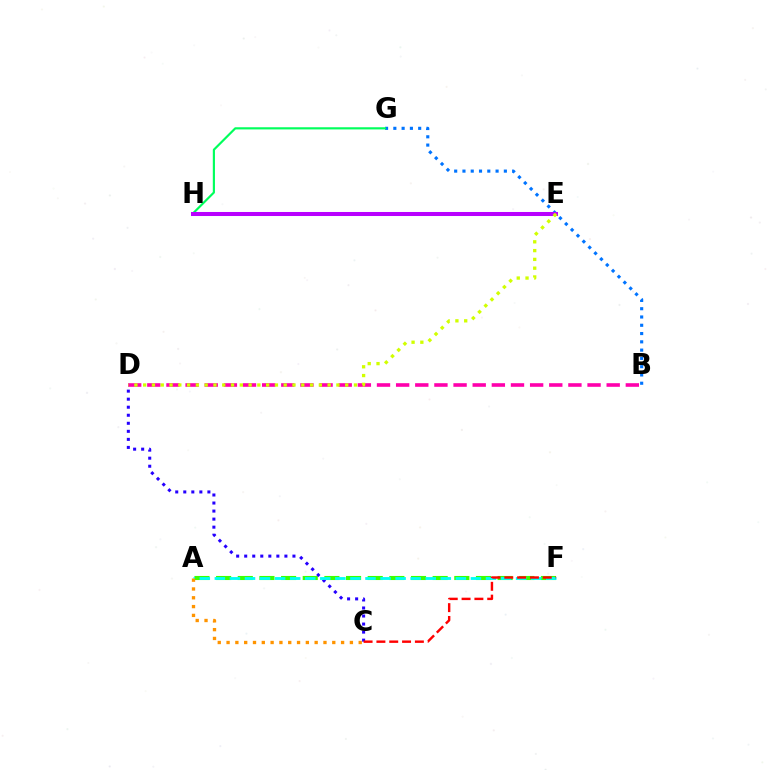{('A', 'F'): [{'color': '#3dff00', 'line_style': 'dashed', 'thickness': 2.94}, {'color': '#00fff6', 'line_style': 'dashed', 'thickness': 2.05}], ('C', 'D'): [{'color': '#2500ff', 'line_style': 'dotted', 'thickness': 2.18}], ('B', 'G'): [{'color': '#0074ff', 'line_style': 'dotted', 'thickness': 2.25}], ('A', 'C'): [{'color': '#ff9400', 'line_style': 'dotted', 'thickness': 2.39}], ('C', 'F'): [{'color': '#ff0000', 'line_style': 'dashed', 'thickness': 1.74}], ('G', 'H'): [{'color': '#00ff5c', 'line_style': 'solid', 'thickness': 1.56}], ('B', 'D'): [{'color': '#ff00ac', 'line_style': 'dashed', 'thickness': 2.6}], ('E', 'H'): [{'color': '#b900ff', 'line_style': 'solid', 'thickness': 2.9}], ('D', 'E'): [{'color': '#d1ff00', 'line_style': 'dotted', 'thickness': 2.39}]}